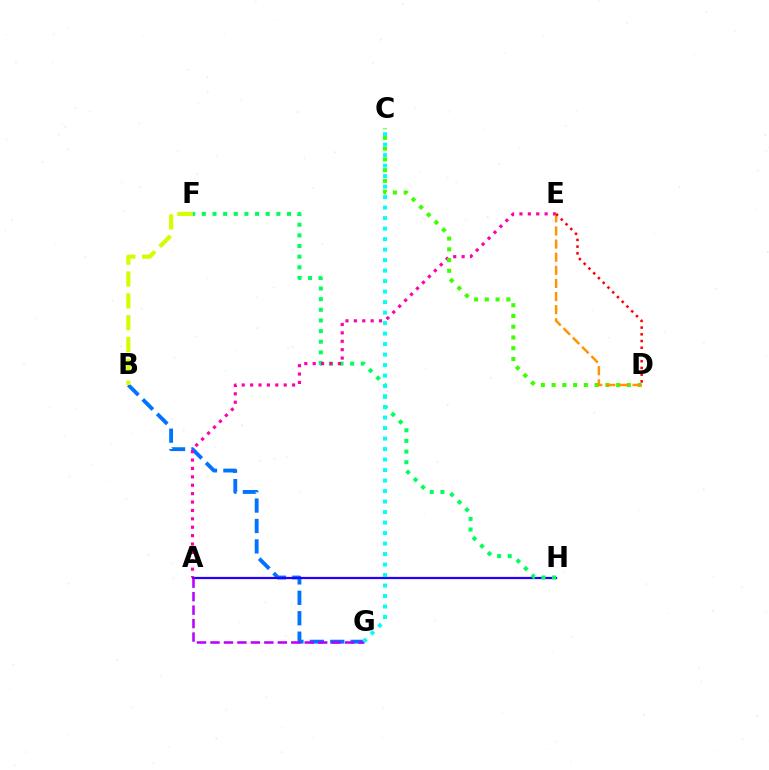{('B', 'G'): [{'color': '#0074ff', 'line_style': 'dashed', 'thickness': 2.77}], ('A', 'H'): [{'color': '#2500ff', 'line_style': 'solid', 'thickness': 1.61}], ('F', 'H'): [{'color': '#00ff5c', 'line_style': 'dotted', 'thickness': 2.89}], ('A', 'E'): [{'color': '#ff00ac', 'line_style': 'dotted', 'thickness': 2.28}], ('B', 'F'): [{'color': '#d1ff00', 'line_style': 'dashed', 'thickness': 2.97}], ('C', 'D'): [{'color': '#3dff00', 'line_style': 'dotted', 'thickness': 2.92}], ('D', 'E'): [{'color': '#ff9400', 'line_style': 'dashed', 'thickness': 1.78}, {'color': '#ff0000', 'line_style': 'dotted', 'thickness': 1.83}], ('A', 'G'): [{'color': '#b900ff', 'line_style': 'dashed', 'thickness': 1.83}], ('C', 'G'): [{'color': '#00fff6', 'line_style': 'dotted', 'thickness': 2.85}]}